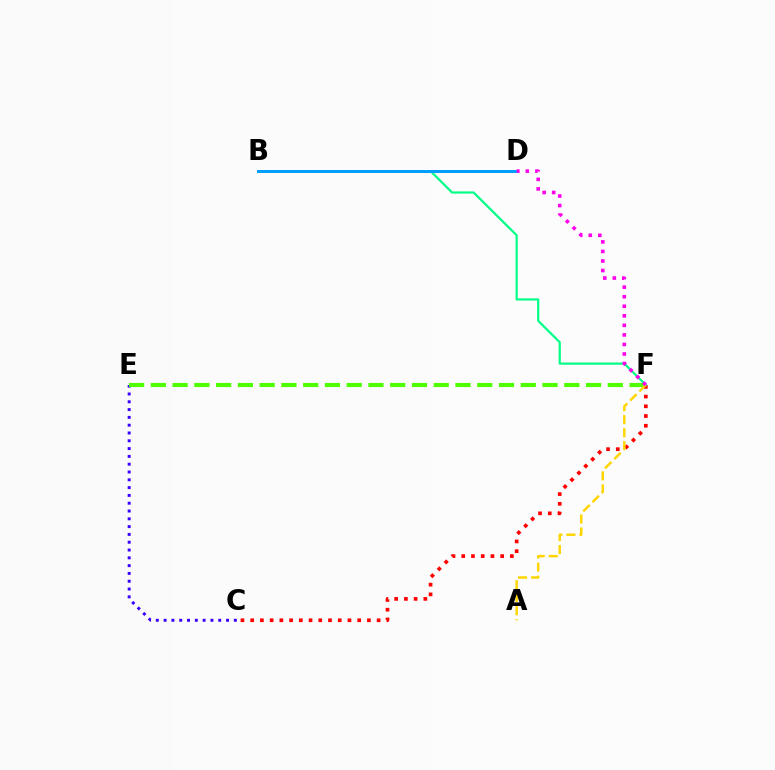{('C', 'F'): [{'color': '#ff0000', 'line_style': 'dotted', 'thickness': 2.64}], ('C', 'E'): [{'color': '#3700ff', 'line_style': 'dotted', 'thickness': 2.12}], ('E', 'F'): [{'color': '#4fff00', 'line_style': 'dashed', 'thickness': 2.96}], ('B', 'F'): [{'color': '#00ff86', 'line_style': 'solid', 'thickness': 1.59}], ('A', 'F'): [{'color': '#ffd500', 'line_style': 'dashed', 'thickness': 1.77}], ('B', 'D'): [{'color': '#009eff', 'line_style': 'solid', 'thickness': 2.16}], ('D', 'F'): [{'color': '#ff00ed', 'line_style': 'dotted', 'thickness': 2.59}]}